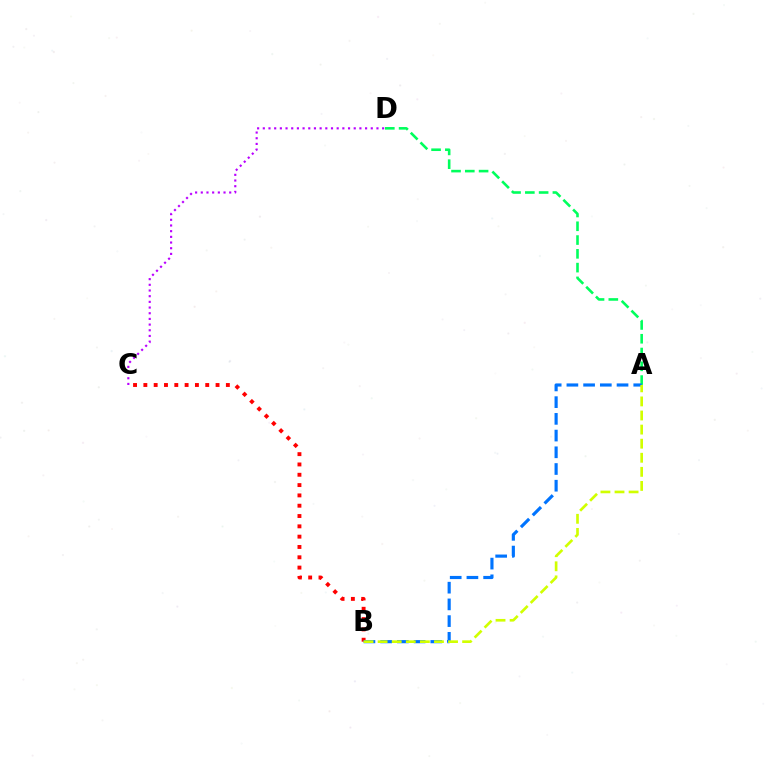{('B', 'C'): [{'color': '#ff0000', 'line_style': 'dotted', 'thickness': 2.8}], ('A', 'D'): [{'color': '#00ff5c', 'line_style': 'dashed', 'thickness': 1.87}], ('C', 'D'): [{'color': '#b900ff', 'line_style': 'dotted', 'thickness': 1.54}], ('A', 'B'): [{'color': '#0074ff', 'line_style': 'dashed', 'thickness': 2.27}, {'color': '#d1ff00', 'line_style': 'dashed', 'thickness': 1.91}]}